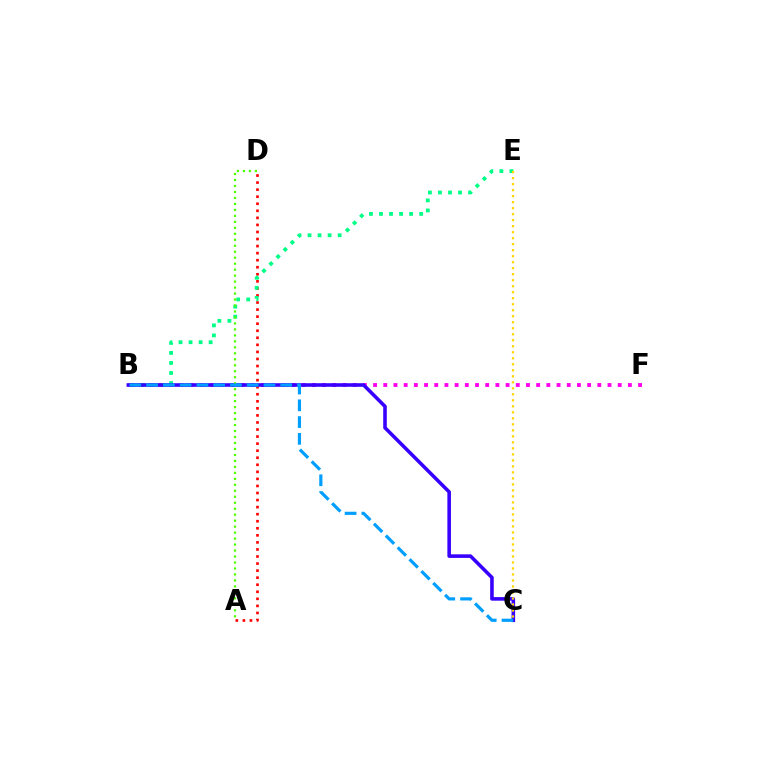{('A', 'D'): [{'color': '#ff0000', 'line_style': 'dotted', 'thickness': 1.92}, {'color': '#4fff00', 'line_style': 'dotted', 'thickness': 1.62}], ('B', 'F'): [{'color': '#ff00ed', 'line_style': 'dotted', 'thickness': 2.77}], ('B', 'E'): [{'color': '#00ff86', 'line_style': 'dotted', 'thickness': 2.73}], ('B', 'C'): [{'color': '#3700ff', 'line_style': 'solid', 'thickness': 2.57}, {'color': '#009eff', 'line_style': 'dashed', 'thickness': 2.28}], ('C', 'E'): [{'color': '#ffd500', 'line_style': 'dotted', 'thickness': 1.63}]}